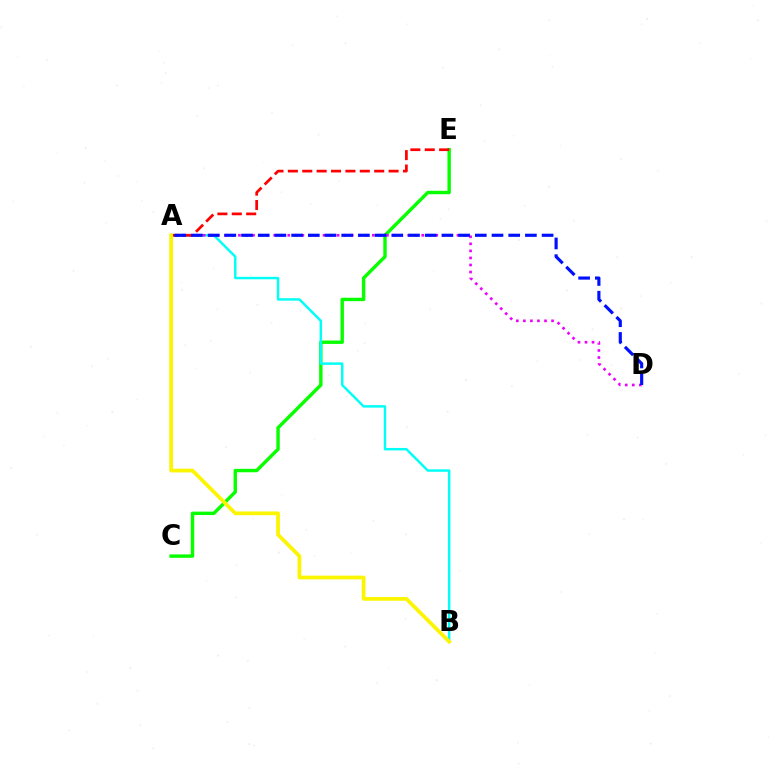{('C', 'E'): [{'color': '#08ff00', 'line_style': 'solid', 'thickness': 2.46}], ('A', 'B'): [{'color': '#00fff6', 'line_style': 'solid', 'thickness': 1.77}, {'color': '#fcf500', 'line_style': 'solid', 'thickness': 2.68}], ('A', 'D'): [{'color': '#ee00ff', 'line_style': 'dotted', 'thickness': 1.92}, {'color': '#0010ff', 'line_style': 'dashed', 'thickness': 2.27}], ('A', 'E'): [{'color': '#ff0000', 'line_style': 'dashed', 'thickness': 1.95}]}